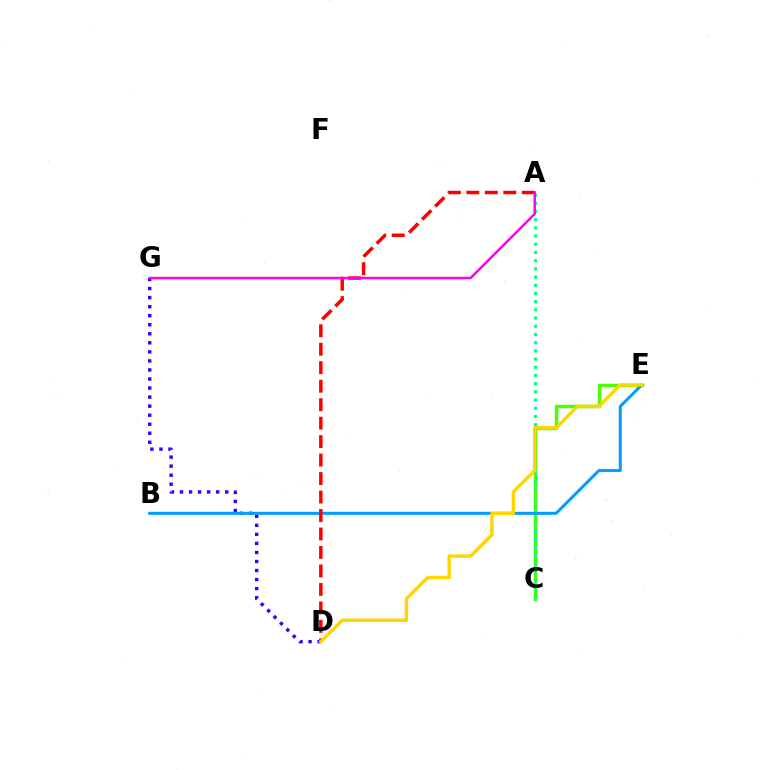{('C', 'E'): [{'color': '#4fff00', 'line_style': 'solid', 'thickness': 2.51}], ('D', 'G'): [{'color': '#3700ff', 'line_style': 'dotted', 'thickness': 2.46}], ('A', 'C'): [{'color': '#00ff86', 'line_style': 'dotted', 'thickness': 2.23}], ('B', 'E'): [{'color': '#009eff', 'line_style': 'solid', 'thickness': 2.16}], ('A', 'D'): [{'color': '#ff0000', 'line_style': 'dashed', 'thickness': 2.51}], ('D', 'E'): [{'color': '#ffd500', 'line_style': 'solid', 'thickness': 2.43}], ('A', 'G'): [{'color': '#ff00ed', 'line_style': 'solid', 'thickness': 1.79}]}